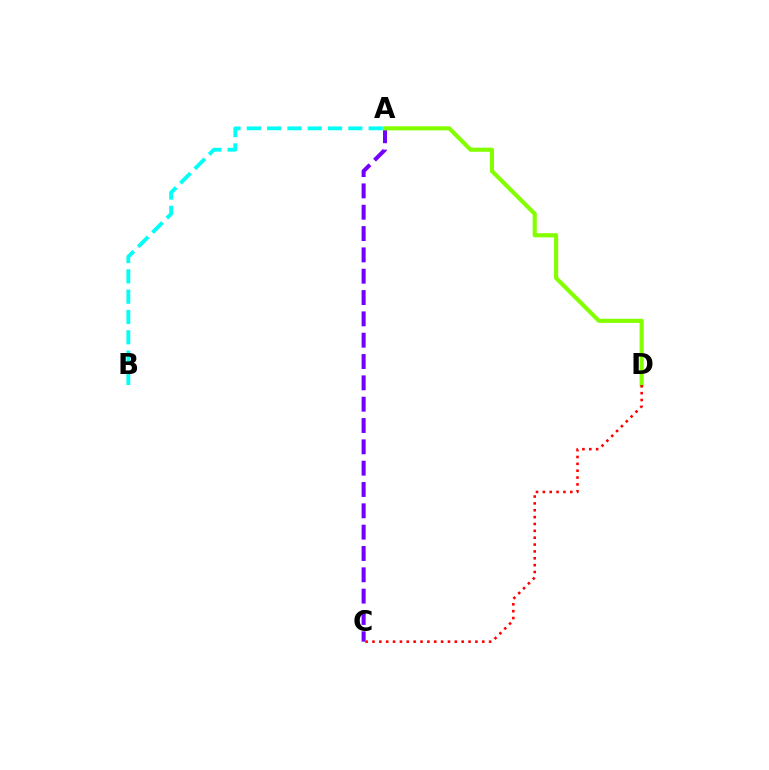{('A', 'C'): [{'color': '#7200ff', 'line_style': 'dashed', 'thickness': 2.9}], ('A', 'D'): [{'color': '#84ff00', 'line_style': 'solid', 'thickness': 2.99}], ('C', 'D'): [{'color': '#ff0000', 'line_style': 'dotted', 'thickness': 1.86}], ('A', 'B'): [{'color': '#00fff6', 'line_style': 'dashed', 'thickness': 2.76}]}